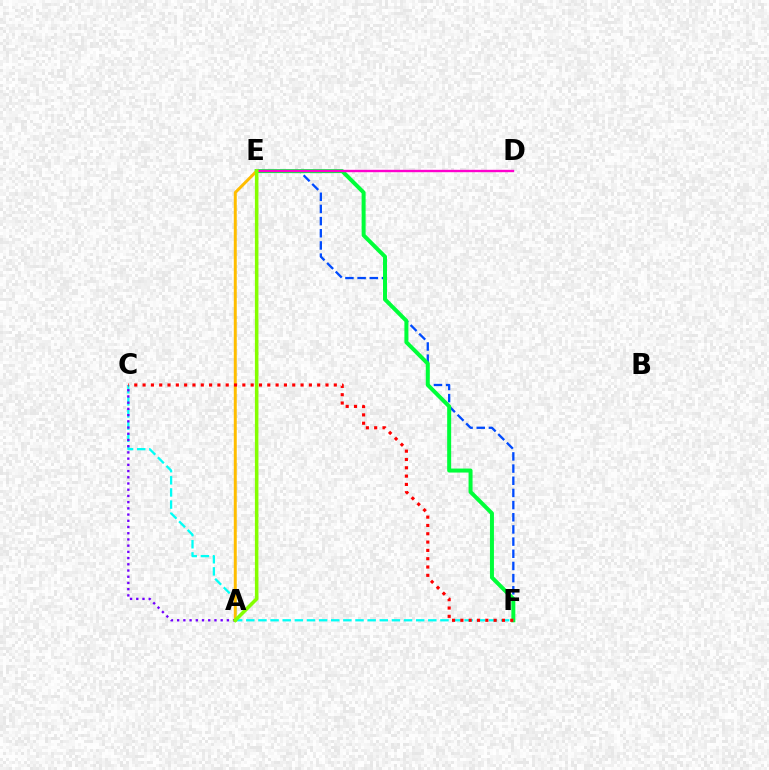{('E', 'F'): [{'color': '#004bff', 'line_style': 'dashed', 'thickness': 1.65}, {'color': '#00ff39', 'line_style': 'solid', 'thickness': 2.87}], ('C', 'F'): [{'color': '#00fff6', 'line_style': 'dashed', 'thickness': 1.65}, {'color': '#ff0000', 'line_style': 'dotted', 'thickness': 2.26}], ('D', 'E'): [{'color': '#ff00cf', 'line_style': 'solid', 'thickness': 1.71}], ('A', 'E'): [{'color': '#ffbd00', 'line_style': 'solid', 'thickness': 2.13}, {'color': '#84ff00', 'line_style': 'solid', 'thickness': 2.54}], ('A', 'C'): [{'color': '#7200ff', 'line_style': 'dotted', 'thickness': 1.69}]}